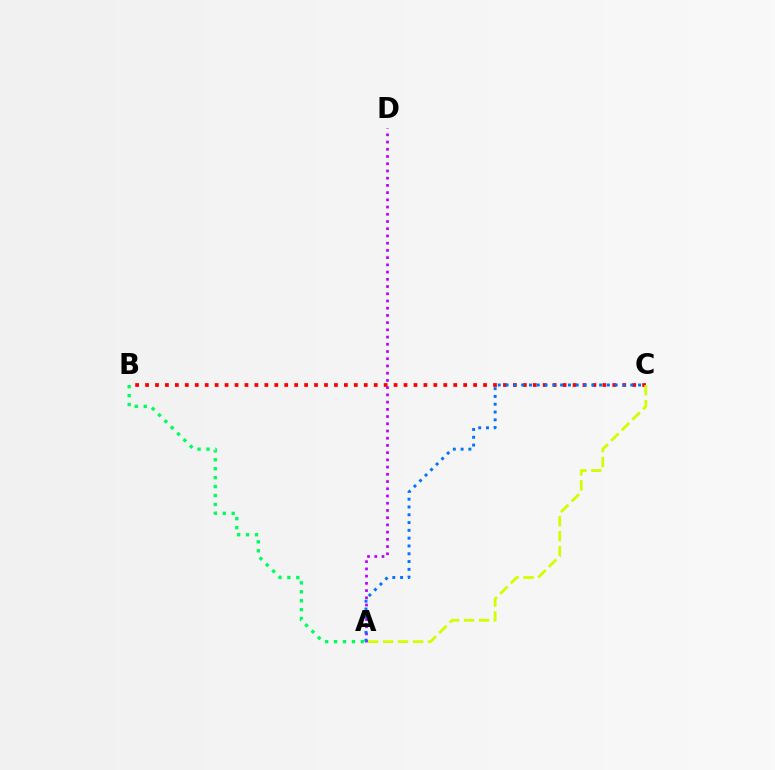{('A', 'D'): [{'color': '#b900ff', 'line_style': 'dotted', 'thickness': 1.96}], ('B', 'C'): [{'color': '#ff0000', 'line_style': 'dotted', 'thickness': 2.7}], ('A', 'B'): [{'color': '#00ff5c', 'line_style': 'dotted', 'thickness': 2.43}], ('A', 'C'): [{'color': '#d1ff00', 'line_style': 'dashed', 'thickness': 2.03}, {'color': '#0074ff', 'line_style': 'dotted', 'thickness': 2.12}]}